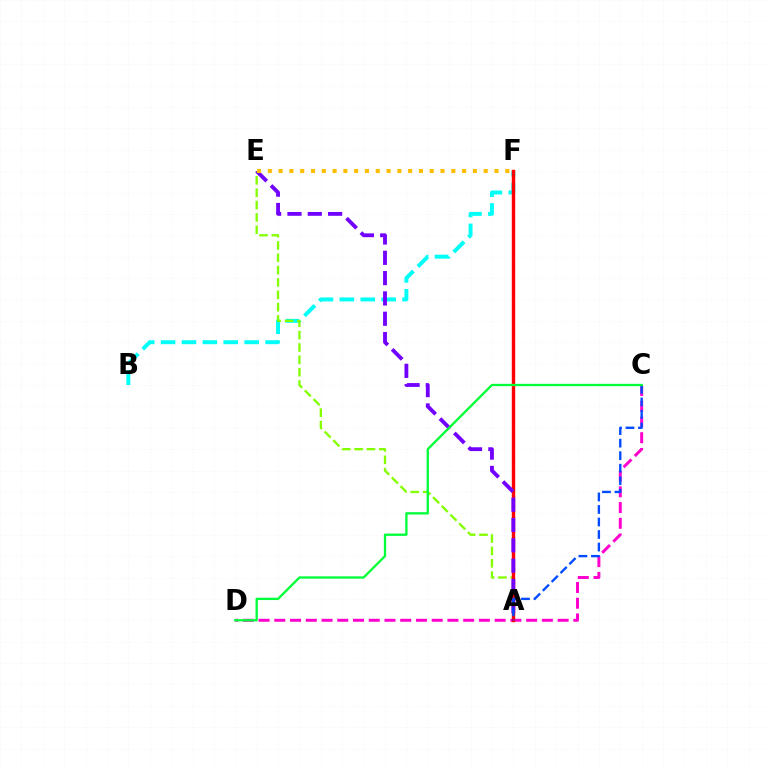{('C', 'D'): [{'color': '#ff00cf', 'line_style': 'dashed', 'thickness': 2.14}, {'color': '#00ff39', 'line_style': 'solid', 'thickness': 1.66}], ('B', 'F'): [{'color': '#00fff6', 'line_style': 'dashed', 'thickness': 2.84}], ('A', 'E'): [{'color': '#84ff00', 'line_style': 'dashed', 'thickness': 1.68}, {'color': '#7200ff', 'line_style': 'dashed', 'thickness': 2.76}], ('A', 'F'): [{'color': '#ff0000', 'line_style': 'solid', 'thickness': 2.46}], ('E', 'F'): [{'color': '#ffbd00', 'line_style': 'dotted', 'thickness': 2.93}], ('A', 'C'): [{'color': '#004bff', 'line_style': 'dashed', 'thickness': 1.7}]}